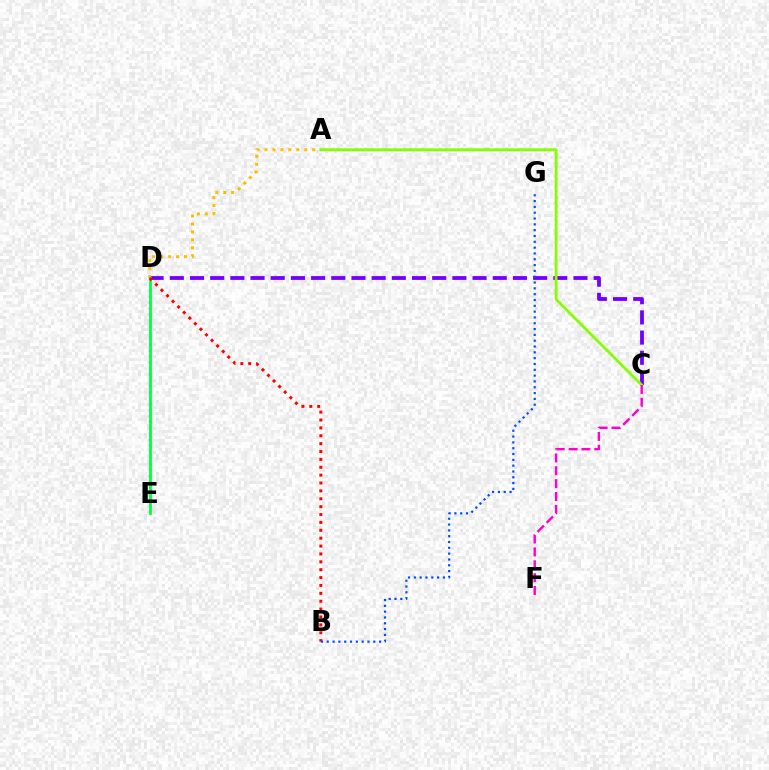{('D', 'E'): [{'color': '#00fff6', 'line_style': 'dotted', 'thickness': 1.62}, {'color': '#00ff39', 'line_style': 'solid', 'thickness': 1.97}], ('C', 'D'): [{'color': '#7200ff', 'line_style': 'dashed', 'thickness': 2.74}], ('A', 'D'): [{'color': '#ffbd00', 'line_style': 'dotted', 'thickness': 2.16}], ('B', 'D'): [{'color': '#ff0000', 'line_style': 'dotted', 'thickness': 2.14}], ('B', 'G'): [{'color': '#004bff', 'line_style': 'dotted', 'thickness': 1.58}], ('A', 'C'): [{'color': '#84ff00', 'line_style': 'solid', 'thickness': 2.01}], ('C', 'F'): [{'color': '#ff00cf', 'line_style': 'dashed', 'thickness': 1.75}]}